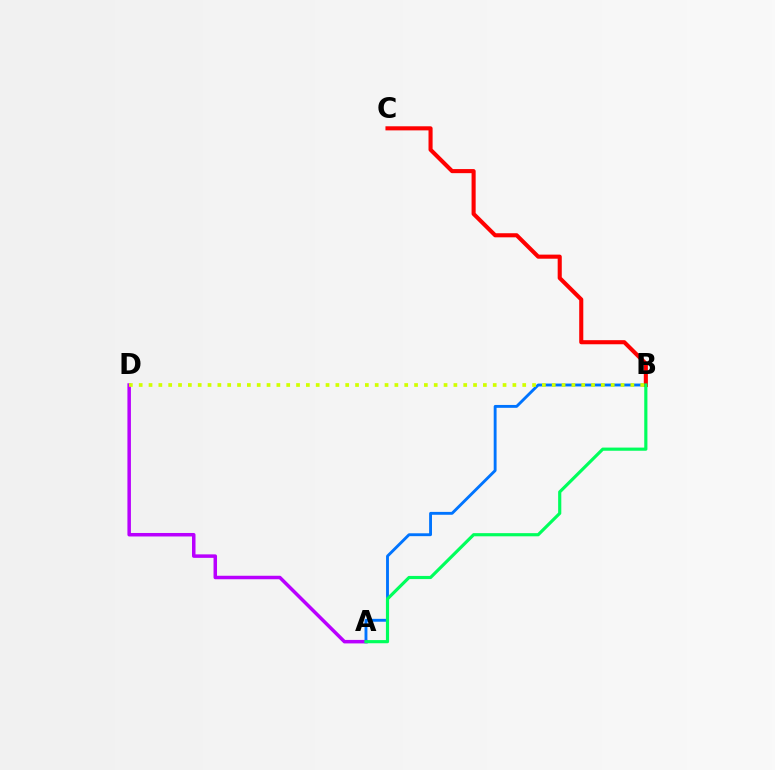{('A', 'B'): [{'color': '#0074ff', 'line_style': 'solid', 'thickness': 2.07}, {'color': '#00ff5c', 'line_style': 'solid', 'thickness': 2.27}], ('B', 'C'): [{'color': '#ff0000', 'line_style': 'solid', 'thickness': 2.94}], ('A', 'D'): [{'color': '#b900ff', 'line_style': 'solid', 'thickness': 2.51}], ('B', 'D'): [{'color': '#d1ff00', 'line_style': 'dotted', 'thickness': 2.67}]}